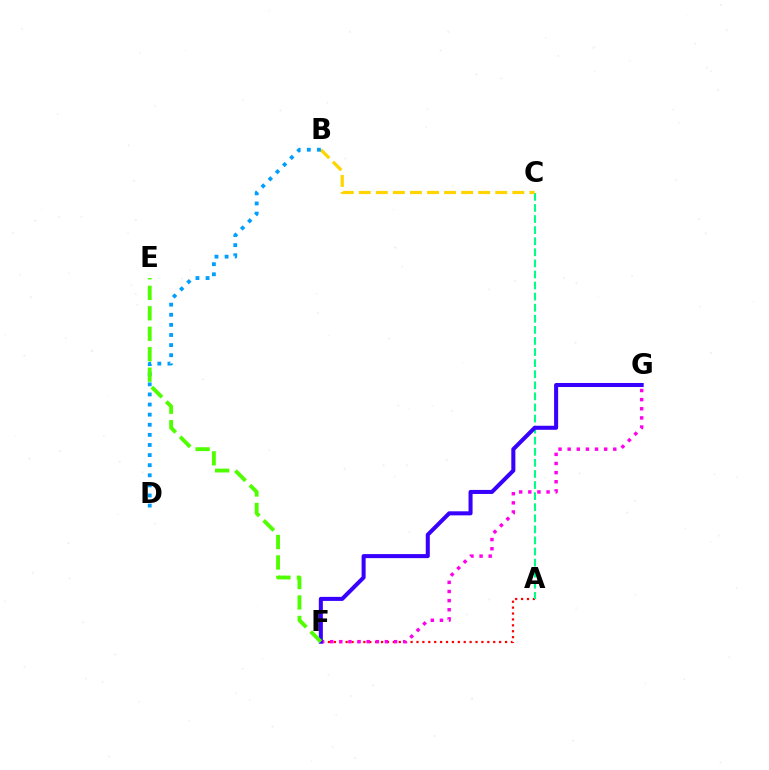{('A', 'F'): [{'color': '#ff0000', 'line_style': 'dotted', 'thickness': 1.6}], ('F', 'G'): [{'color': '#ff00ed', 'line_style': 'dotted', 'thickness': 2.48}, {'color': '#3700ff', 'line_style': 'solid', 'thickness': 2.9}], ('A', 'C'): [{'color': '#00ff86', 'line_style': 'dashed', 'thickness': 1.51}], ('B', 'C'): [{'color': '#ffd500', 'line_style': 'dashed', 'thickness': 2.32}], ('B', 'D'): [{'color': '#009eff', 'line_style': 'dotted', 'thickness': 2.75}], ('E', 'F'): [{'color': '#4fff00', 'line_style': 'dashed', 'thickness': 2.78}]}